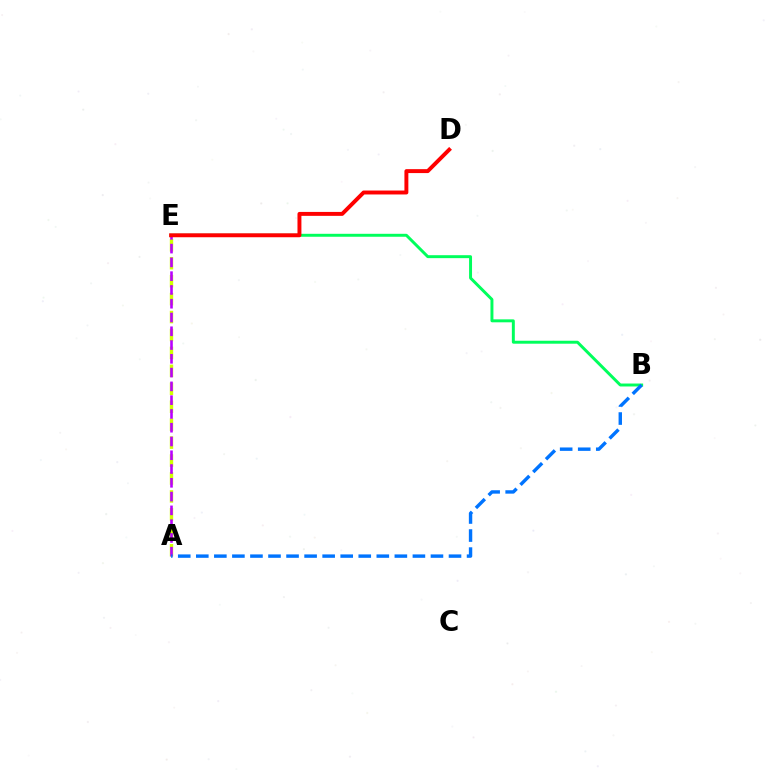{('B', 'E'): [{'color': '#00ff5c', 'line_style': 'solid', 'thickness': 2.13}], ('A', 'E'): [{'color': '#d1ff00', 'line_style': 'dashed', 'thickness': 2.44}, {'color': '#b900ff', 'line_style': 'dashed', 'thickness': 1.87}], ('A', 'B'): [{'color': '#0074ff', 'line_style': 'dashed', 'thickness': 2.45}], ('D', 'E'): [{'color': '#ff0000', 'line_style': 'solid', 'thickness': 2.83}]}